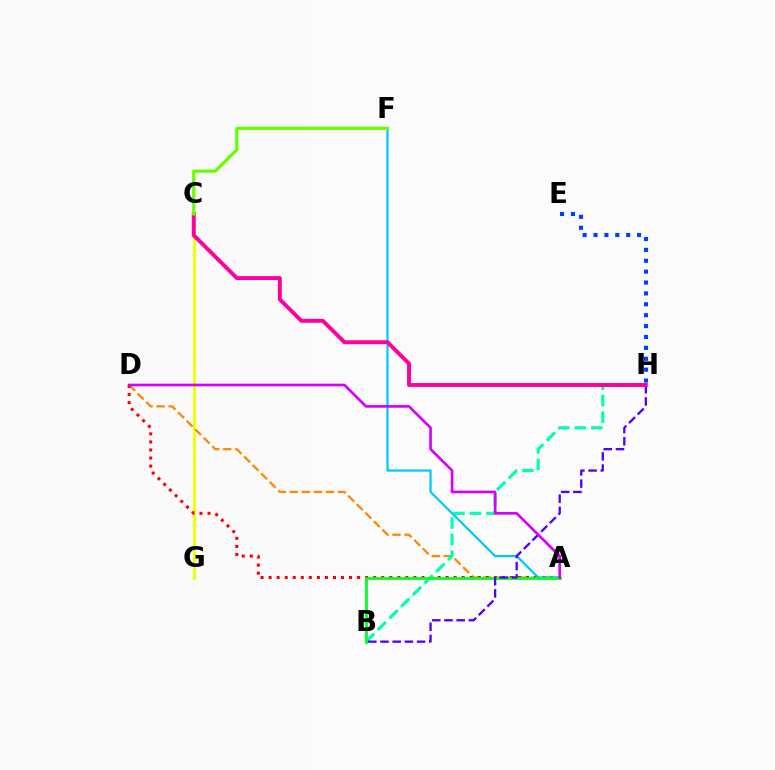{('C', 'G'): [{'color': '#eeff00', 'line_style': 'solid', 'thickness': 2.03}], ('A', 'D'): [{'color': '#ff8800', 'line_style': 'dashed', 'thickness': 1.63}, {'color': '#ff0000', 'line_style': 'dotted', 'thickness': 2.19}, {'color': '#d600ff', 'line_style': 'solid', 'thickness': 1.92}], ('A', 'F'): [{'color': '#00c7ff', 'line_style': 'solid', 'thickness': 1.6}], ('B', 'H'): [{'color': '#00ffaf', 'line_style': 'dashed', 'thickness': 2.24}, {'color': '#4f00ff', 'line_style': 'dashed', 'thickness': 1.66}], ('A', 'B'): [{'color': '#00ff27', 'line_style': 'solid', 'thickness': 1.99}], ('E', 'H'): [{'color': '#003fff', 'line_style': 'dotted', 'thickness': 2.96}], ('C', 'H'): [{'color': '#ff00a0', 'line_style': 'solid', 'thickness': 2.83}], ('C', 'F'): [{'color': '#66ff00', 'line_style': 'solid', 'thickness': 2.32}]}